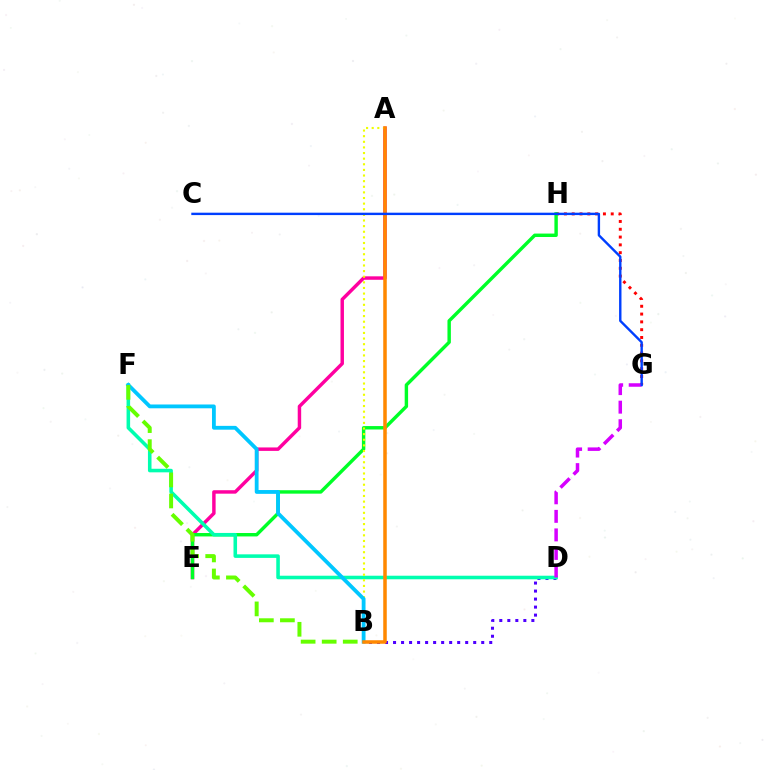{('A', 'E'): [{'color': '#ff00a0', 'line_style': 'solid', 'thickness': 2.49}], ('G', 'H'): [{'color': '#ff0000', 'line_style': 'dotted', 'thickness': 2.12}], ('E', 'H'): [{'color': '#00ff27', 'line_style': 'solid', 'thickness': 2.46}], ('B', 'D'): [{'color': '#4f00ff', 'line_style': 'dotted', 'thickness': 2.18}], ('D', 'F'): [{'color': '#00ffaf', 'line_style': 'solid', 'thickness': 2.56}], ('A', 'B'): [{'color': '#eeff00', 'line_style': 'dotted', 'thickness': 1.53}, {'color': '#ff8800', 'line_style': 'solid', 'thickness': 2.54}], ('B', 'F'): [{'color': '#00c7ff', 'line_style': 'solid', 'thickness': 2.74}, {'color': '#66ff00', 'line_style': 'dashed', 'thickness': 2.86}], ('D', 'G'): [{'color': '#d600ff', 'line_style': 'dashed', 'thickness': 2.52}], ('C', 'G'): [{'color': '#003fff', 'line_style': 'solid', 'thickness': 1.73}]}